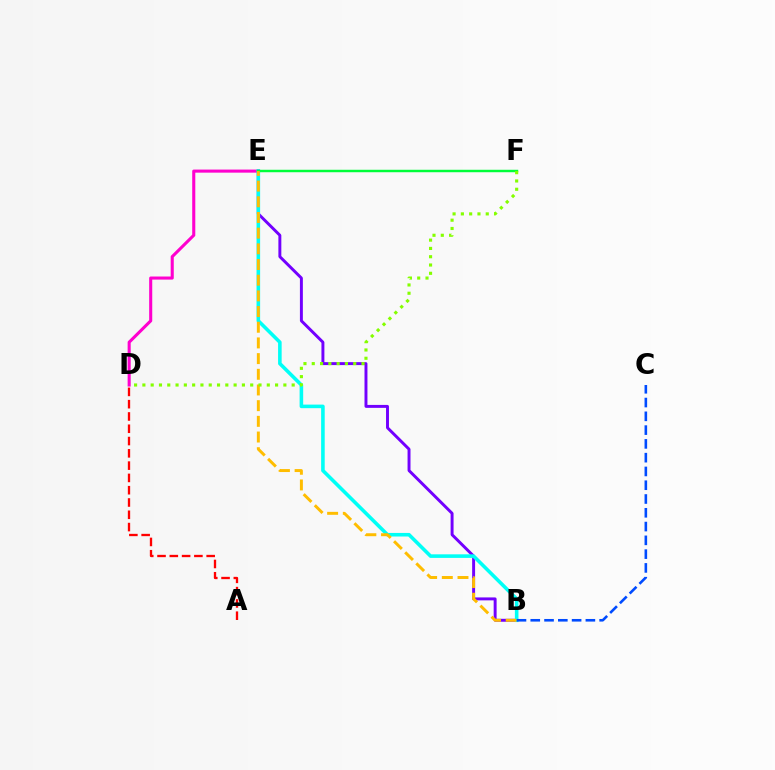{('B', 'E'): [{'color': '#7200ff', 'line_style': 'solid', 'thickness': 2.12}, {'color': '#00fff6', 'line_style': 'solid', 'thickness': 2.58}, {'color': '#ffbd00', 'line_style': 'dashed', 'thickness': 2.13}], ('A', 'D'): [{'color': '#ff0000', 'line_style': 'dashed', 'thickness': 1.67}], ('D', 'E'): [{'color': '#ff00cf', 'line_style': 'solid', 'thickness': 2.21}], ('E', 'F'): [{'color': '#00ff39', 'line_style': 'solid', 'thickness': 1.77}], ('B', 'C'): [{'color': '#004bff', 'line_style': 'dashed', 'thickness': 1.87}], ('D', 'F'): [{'color': '#84ff00', 'line_style': 'dotted', 'thickness': 2.25}]}